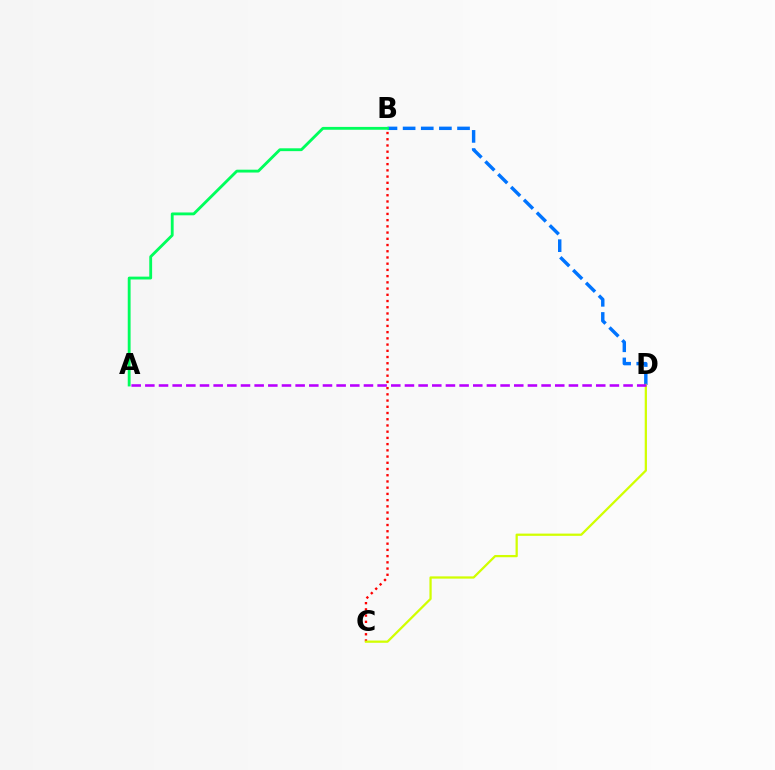{('B', 'D'): [{'color': '#0074ff', 'line_style': 'dashed', 'thickness': 2.46}], ('B', 'C'): [{'color': '#ff0000', 'line_style': 'dotted', 'thickness': 1.69}], ('C', 'D'): [{'color': '#d1ff00', 'line_style': 'solid', 'thickness': 1.62}], ('A', 'D'): [{'color': '#b900ff', 'line_style': 'dashed', 'thickness': 1.86}], ('A', 'B'): [{'color': '#00ff5c', 'line_style': 'solid', 'thickness': 2.05}]}